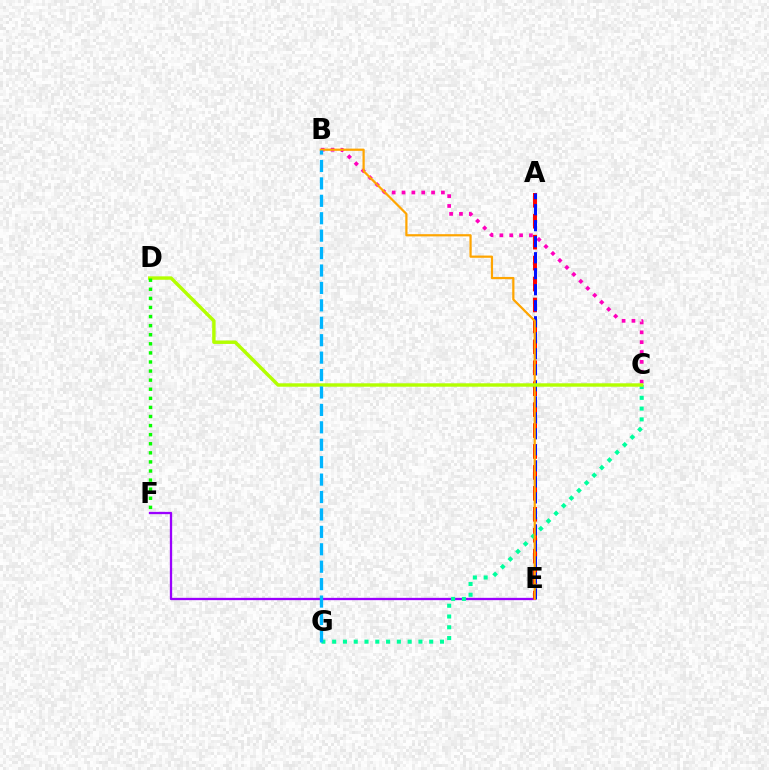{('B', 'C'): [{'color': '#ff00bd', 'line_style': 'dotted', 'thickness': 2.68}], ('E', 'F'): [{'color': '#9b00ff', 'line_style': 'solid', 'thickness': 1.66}], ('A', 'E'): [{'color': '#ff0000', 'line_style': 'dashed', 'thickness': 2.84}, {'color': '#0010ff', 'line_style': 'dashed', 'thickness': 2.17}], ('C', 'G'): [{'color': '#00ff9d', 'line_style': 'dotted', 'thickness': 2.93}], ('B', 'E'): [{'color': '#ffa500', 'line_style': 'solid', 'thickness': 1.6}], ('C', 'D'): [{'color': '#b3ff00', 'line_style': 'solid', 'thickness': 2.46}], ('D', 'F'): [{'color': '#08ff00', 'line_style': 'dotted', 'thickness': 2.47}], ('B', 'G'): [{'color': '#00b5ff', 'line_style': 'dashed', 'thickness': 2.37}]}